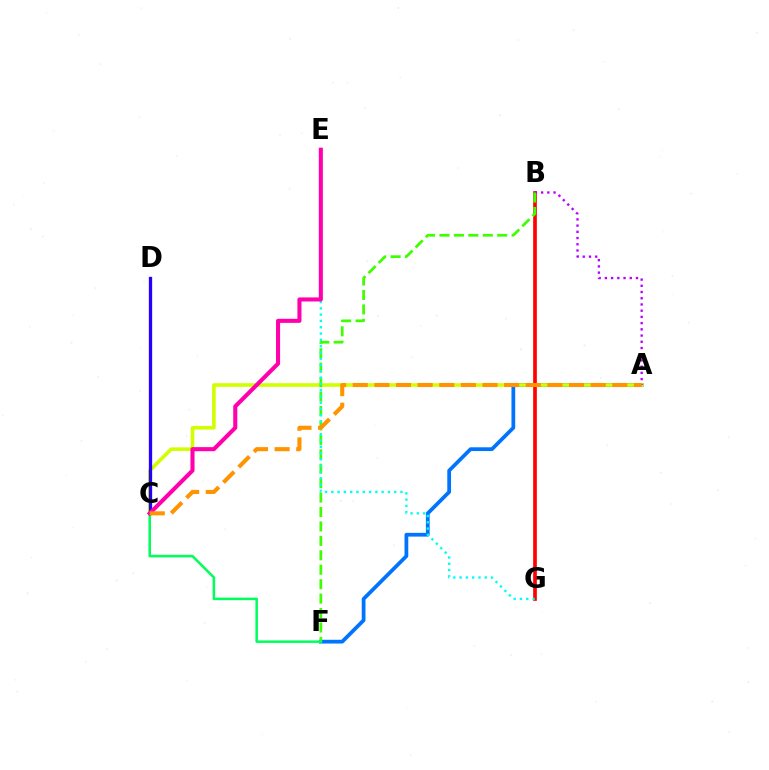{('B', 'G'): [{'color': '#ff0000', 'line_style': 'solid', 'thickness': 2.65}], ('A', 'F'): [{'color': '#0074ff', 'line_style': 'solid', 'thickness': 2.7}], ('A', 'C'): [{'color': '#d1ff00', 'line_style': 'solid', 'thickness': 2.6}, {'color': '#ff9400', 'line_style': 'dashed', 'thickness': 2.94}], ('A', 'B'): [{'color': '#b900ff', 'line_style': 'dotted', 'thickness': 1.69}], ('C', 'D'): [{'color': '#2500ff', 'line_style': 'solid', 'thickness': 2.37}], ('B', 'F'): [{'color': '#3dff00', 'line_style': 'dashed', 'thickness': 1.96}], ('C', 'F'): [{'color': '#00ff5c', 'line_style': 'solid', 'thickness': 1.82}], ('E', 'G'): [{'color': '#00fff6', 'line_style': 'dotted', 'thickness': 1.71}], ('C', 'E'): [{'color': '#ff00ac', 'line_style': 'solid', 'thickness': 2.93}]}